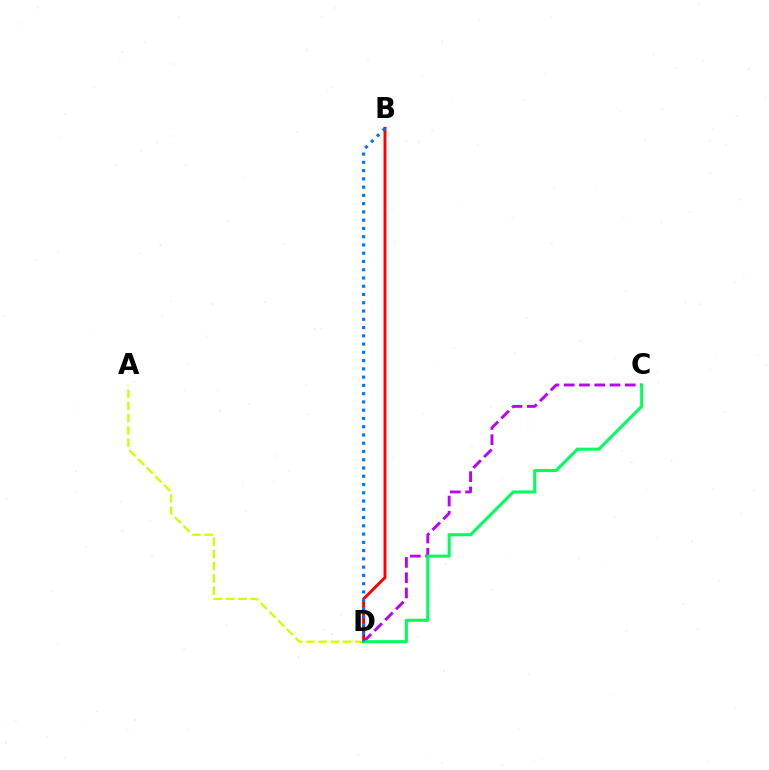{('A', 'D'): [{'color': '#d1ff00', 'line_style': 'dashed', 'thickness': 1.66}], ('C', 'D'): [{'color': '#b900ff', 'line_style': 'dashed', 'thickness': 2.07}, {'color': '#00ff5c', 'line_style': 'solid', 'thickness': 2.19}], ('B', 'D'): [{'color': '#ff0000', 'line_style': 'solid', 'thickness': 2.1}, {'color': '#0074ff', 'line_style': 'dotted', 'thickness': 2.24}]}